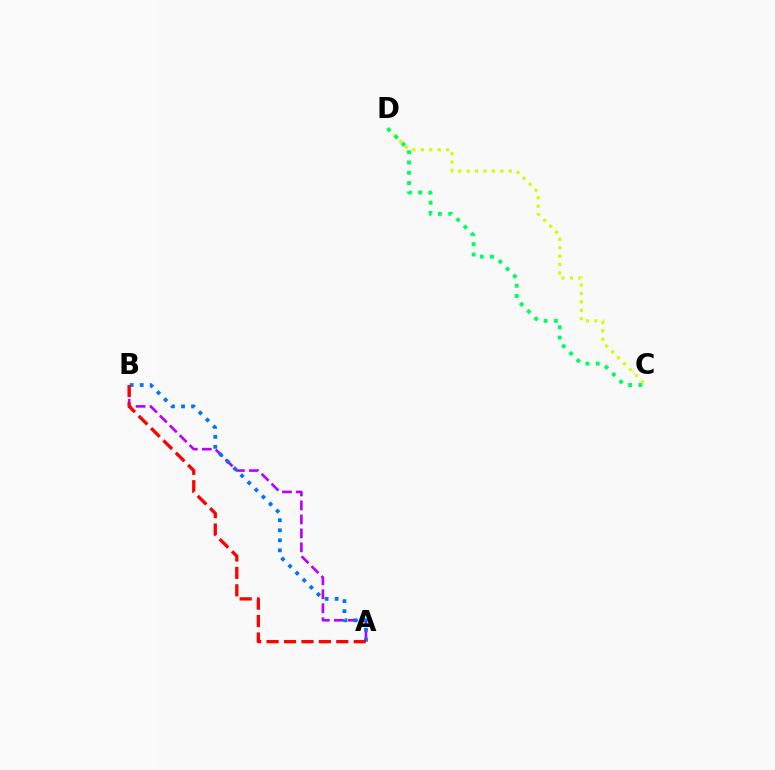{('A', 'B'): [{'color': '#b900ff', 'line_style': 'dashed', 'thickness': 1.9}, {'color': '#0074ff', 'line_style': 'dotted', 'thickness': 2.72}, {'color': '#ff0000', 'line_style': 'dashed', 'thickness': 2.37}], ('C', 'D'): [{'color': '#d1ff00', 'line_style': 'dotted', 'thickness': 2.28}, {'color': '#00ff5c', 'line_style': 'dotted', 'thickness': 2.8}]}